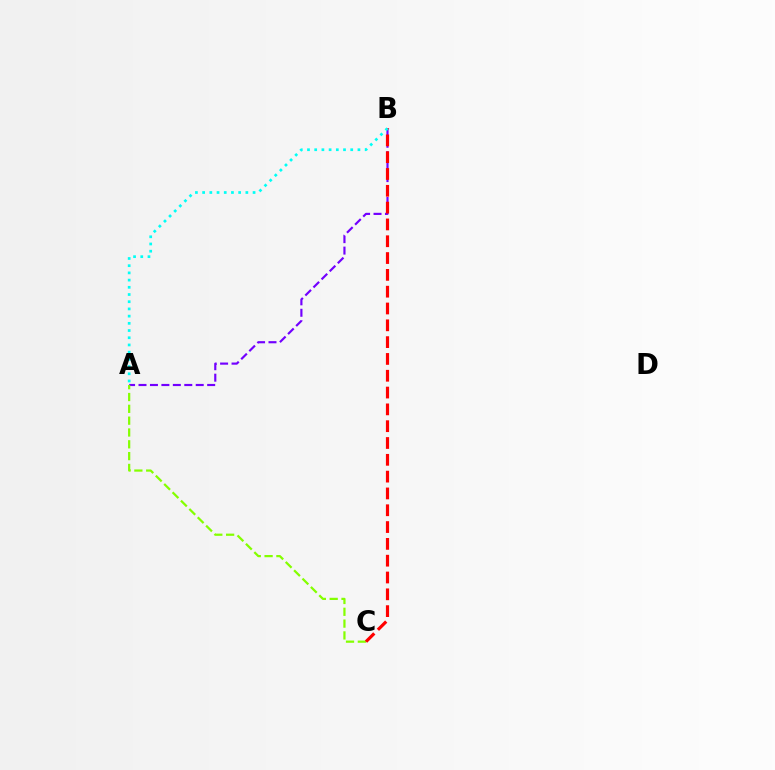{('A', 'B'): [{'color': '#7200ff', 'line_style': 'dashed', 'thickness': 1.55}, {'color': '#00fff6', 'line_style': 'dotted', 'thickness': 1.96}], ('A', 'C'): [{'color': '#84ff00', 'line_style': 'dashed', 'thickness': 1.61}], ('B', 'C'): [{'color': '#ff0000', 'line_style': 'dashed', 'thickness': 2.28}]}